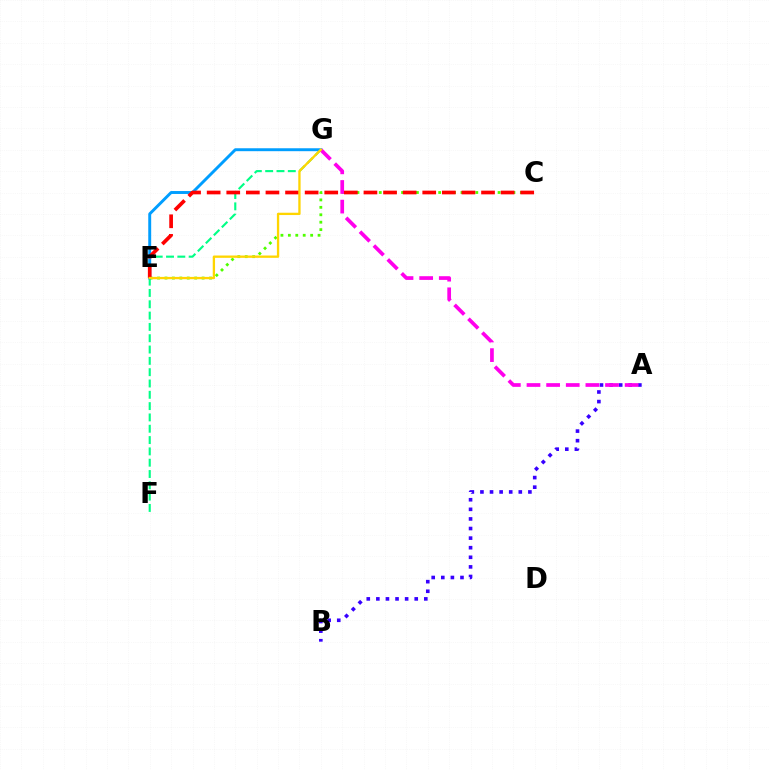{('A', 'B'): [{'color': '#3700ff', 'line_style': 'dotted', 'thickness': 2.61}], ('C', 'E'): [{'color': '#4fff00', 'line_style': 'dotted', 'thickness': 2.02}, {'color': '#ff0000', 'line_style': 'dashed', 'thickness': 2.66}], ('F', 'G'): [{'color': '#00ff86', 'line_style': 'dashed', 'thickness': 1.54}], ('E', 'G'): [{'color': '#009eff', 'line_style': 'solid', 'thickness': 2.11}, {'color': '#ffd500', 'line_style': 'solid', 'thickness': 1.67}], ('A', 'G'): [{'color': '#ff00ed', 'line_style': 'dashed', 'thickness': 2.67}]}